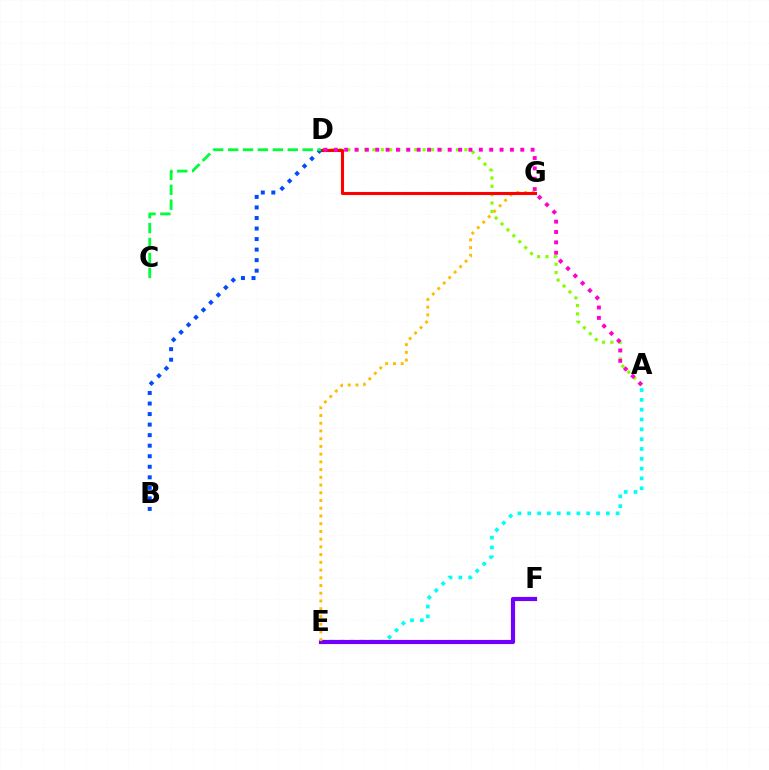{('A', 'D'): [{'color': '#84ff00', 'line_style': 'dotted', 'thickness': 2.27}, {'color': '#ff00cf', 'line_style': 'dotted', 'thickness': 2.81}], ('A', 'E'): [{'color': '#00fff6', 'line_style': 'dotted', 'thickness': 2.67}], ('E', 'F'): [{'color': '#7200ff', 'line_style': 'solid', 'thickness': 3.0}], ('E', 'G'): [{'color': '#ffbd00', 'line_style': 'dotted', 'thickness': 2.1}], ('D', 'G'): [{'color': '#ff0000', 'line_style': 'solid', 'thickness': 2.22}], ('B', 'D'): [{'color': '#004bff', 'line_style': 'dotted', 'thickness': 2.86}], ('C', 'D'): [{'color': '#00ff39', 'line_style': 'dashed', 'thickness': 2.03}]}